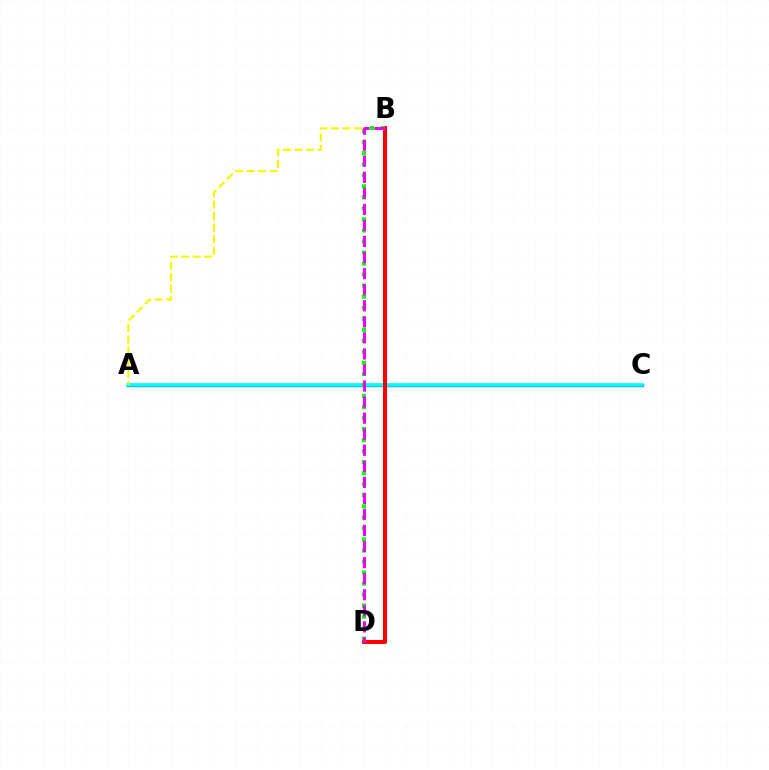{('A', 'C'): [{'color': '#0010ff', 'line_style': 'solid', 'thickness': 2.37}, {'color': '#00fff6', 'line_style': 'solid', 'thickness': 2.59}], ('B', 'D'): [{'color': '#ff0000', 'line_style': 'solid', 'thickness': 2.91}, {'color': '#08ff00', 'line_style': 'dotted', 'thickness': 3.0}, {'color': '#ee00ff', 'line_style': 'dashed', 'thickness': 2.18}], ('A', 'B'): [{'color': '#fcf500', 'line_style': 'dashed', 'thickness': 1.57}]}